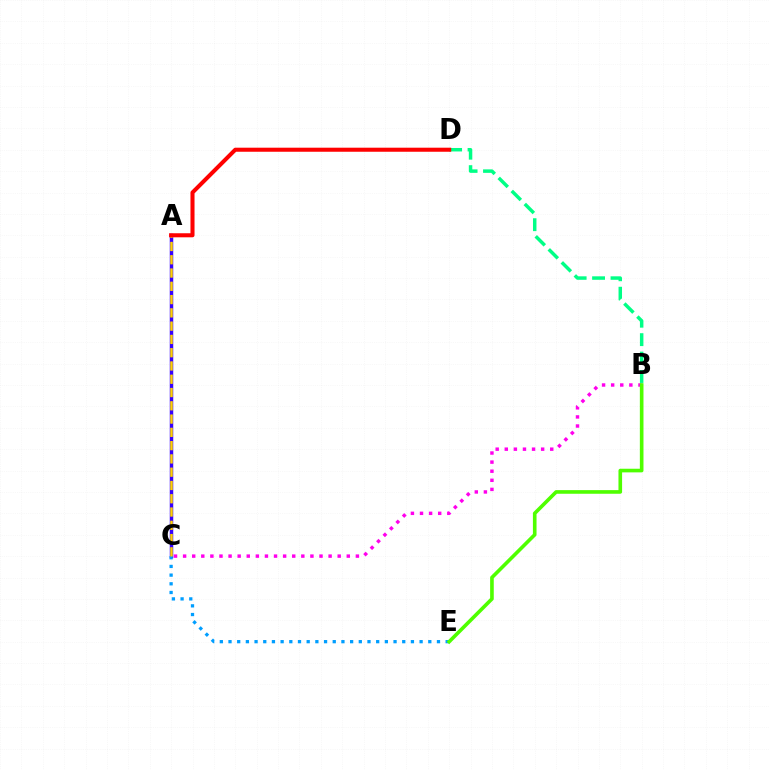{('B', 'C'): [{'color': '#ff00ed', 'line_style': 'dotted', 'thickness': 2.47}], ('A', 'C'): [{'color': '#3700ff', 'line_style': 'solid', 'thickness': 2.5}, {'color': '#ffd500', 'line_style': 'dashed', 'thickness': 1.8}], ('C', 'E'): [{'color': '#009eff', 'line_style': 'dotted', 'thickness': 2.36}], ('B', 'D'): [{'color': '#00ff86', 'line_style': 'dashed', 'thickness': 2.5}], ('B', 'E'): [{'color': '#4fff00', 'line_style': 'solid', 'thickness': 2.61}], ('A', 'D'): [{'color': '#ff0000', 'line_style': 'solid', 'thickness': 2.92}]}